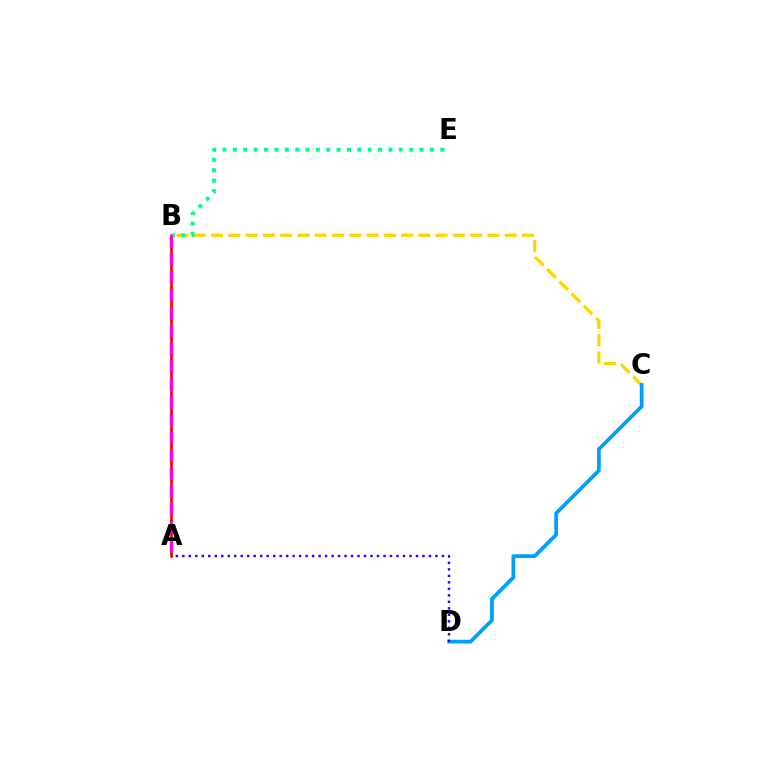{('A', 'B'): [{'color': '#4fff00', 'line_style': 'dotted', 'thickness': 2.27}, {'color': '#ff0000', 'line_style': 'solid', 'thickness': 1.89}, {'color': '#ff00ed', 'line_style': 'dashed', 'thickness': 2.42}], ('B', 'C'): [{'color': '#ffd500', 'line_style': 'dashed', 'thickness': 2.35}], ('B', 'E'): [{'color': '#00ff86', 'line_style': 'dotted', 'thickness': 2.82}], ('C', 'D'): [{'color': '#009eff', 'line_style': 'solid', 'thickness': 2.68}], ('A', 'D'): [{'color': '#3700ff', 'line_style': 'dotted', 'thickness': 1.76}]}